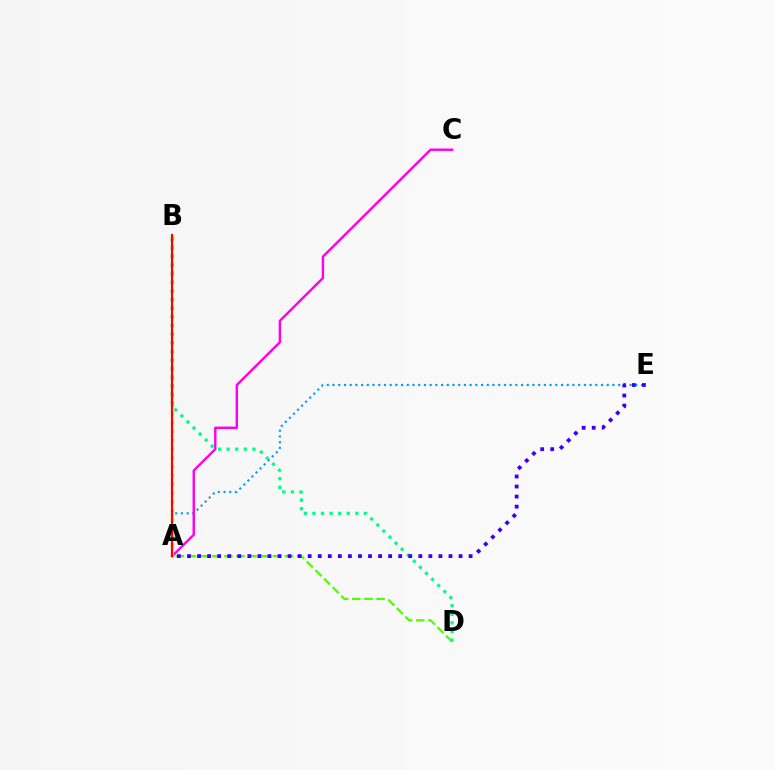{('A', 'E'): [{'color': '#009eff', 'line_style': 'dotted', 'thickness': 1.55}, {'color': '#3700ff', 'line_style': 'dotted', 'thickness': 2.73}], ('A', 'C'): [{'color': '#ff00ed', 'line_style': 'solid', 'thickness': 1.74}], ('A', 'D'): [{'color': '#4fff00', 'line_style': 'dashed', 'thickness': 1.65}], ('A', 'B'): [{'color': '#ffd500', 'line_style': 'dotted', 'thickness': 2.39}, {'color': '#ff0000', 'line_style': 'solid', 'thickness': 1.57}], ('B', 'D'): [{'color': '#00ff86', 'line_style': 'dotted', 'thickness': 2.33}]}